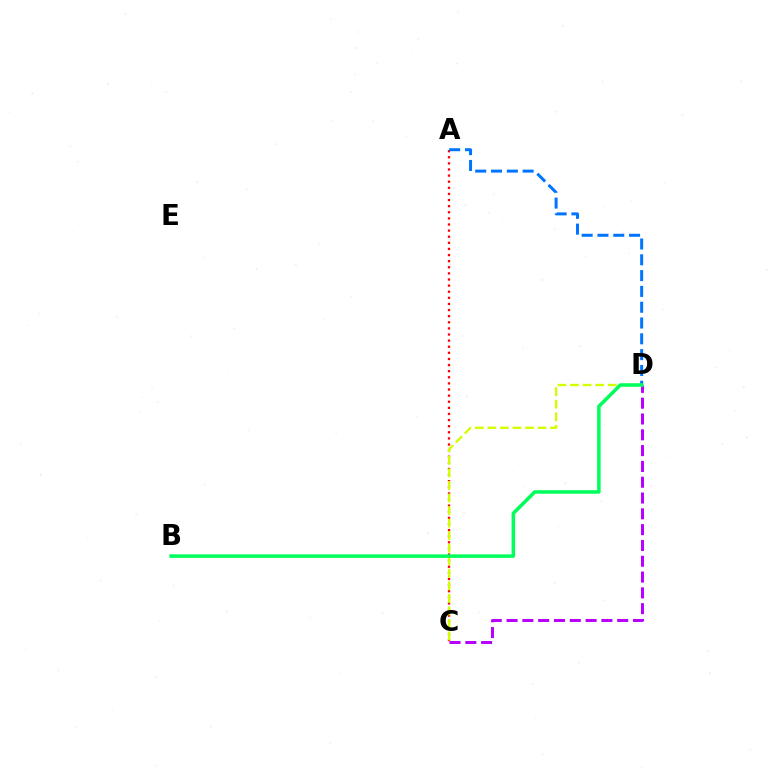{('A', 'C'): [{'color': '#ff0000', 'line_style': 'dotted', 'thickness': 1.66}], ('C', 'D'): [{'color': '#b900ff', 'line_style': 'dashed', 'thickness': 2.15}, {'color': '#d1ff00', 'line_style': 'dashed', 'thickness': 1.7}], ('A', 'D'): [{'color': '#0074ff', 'line_style': 'dashed', 'thickness': 2.15}], ('B', 'D'): [{'color': '#00ff5c', 'line_style': 'solid', 'thickness': 2.54}]}